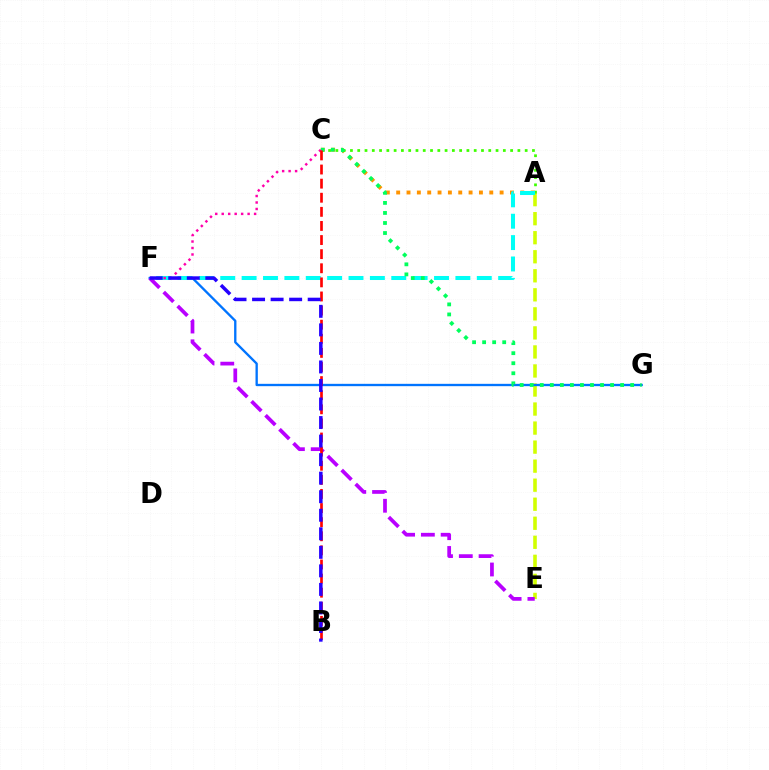{('A', 'C'): [{'color': '#ff9400', 'line_style': 'dotted', 'thickness': 2.81}, {'color': '#3dff00', 'line_style': 'dotted', 'thickness': 1.98}], ('A', 'E'): [{'color': '#d1ff00', 'line_style': 'dashed', 'thickness': 2.59}], ('F', 'G'): [{'color': '#0074ff', 'line_style': 'solid', 'thickness': 1.68}], ('E', 'F'): [{'color': '#b900ff', 'line_style': 'dashed', 'thickness': 2.69}], ('A', 'F'): [{'color': '#00fff6', 'line_style': 'dashed', 'thickness': 2.9}], ('C', 'G'): [{'color': '#00ff5c', 'line_style': 'dotted', 'thickness': 2.73}], ('C', 'F'): [{'color': '#ff00ac', 'line_style': 'dotted', 'thickness': 1.76}], ('B', 'C'): [{'color': '#ff0000', 'line_style': 'dashed', 'thickness': 1.92}], ('B', 'F'): [{'color': '#2500ff', 'line_style': 'dashed', 'thickness': 2.52}]}